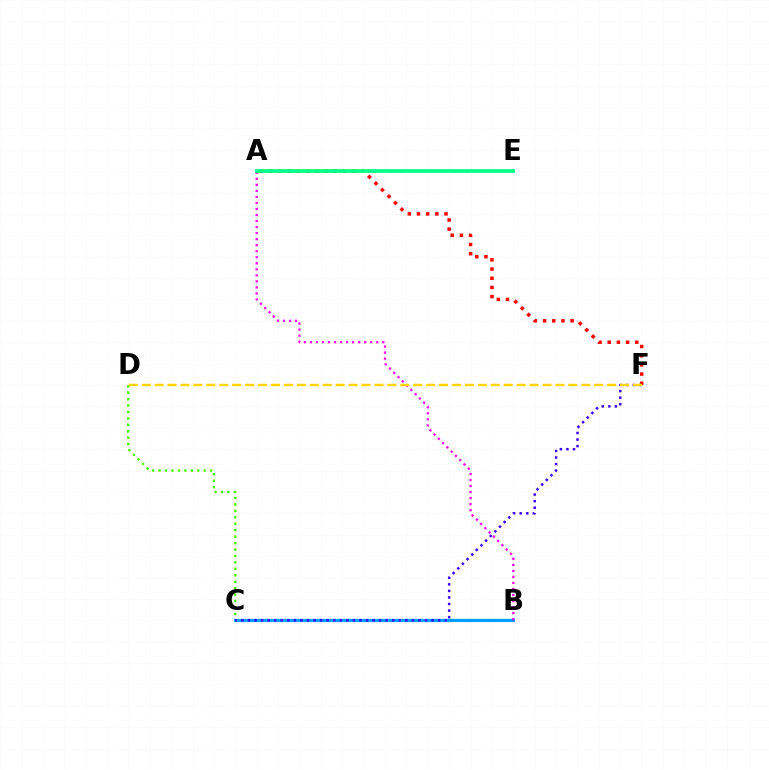{('C', 'D'): [{'color': '#4fff00', 'line_style': 'dotted', 'thickness': 1.75}], ('B', 'C'): [{'color': '#009eff', 'line_style': 'solid', 'thickness': 2.35}], ('A', 'F'): [{'color': '#ff0000', 'line_style': 'dotted', 'thickness': 2.5}], ('C', 'F'): [{'color': '#3700ff', 'line_style': 'dotted', 'thickness': 1.78}], ('A', 'B'): [{'color': '#ff00ed', 'line_style': 'dotted', 'thickness': 1.64}], ('D', 'F'): [{'color': '#ffd500', 'line_style': 'dashed', 'thickness': 1.76}], ('A', 'E'): [{'color': '#00ff86', 'line_style': 'solid', 'thickness': 2.68}]}